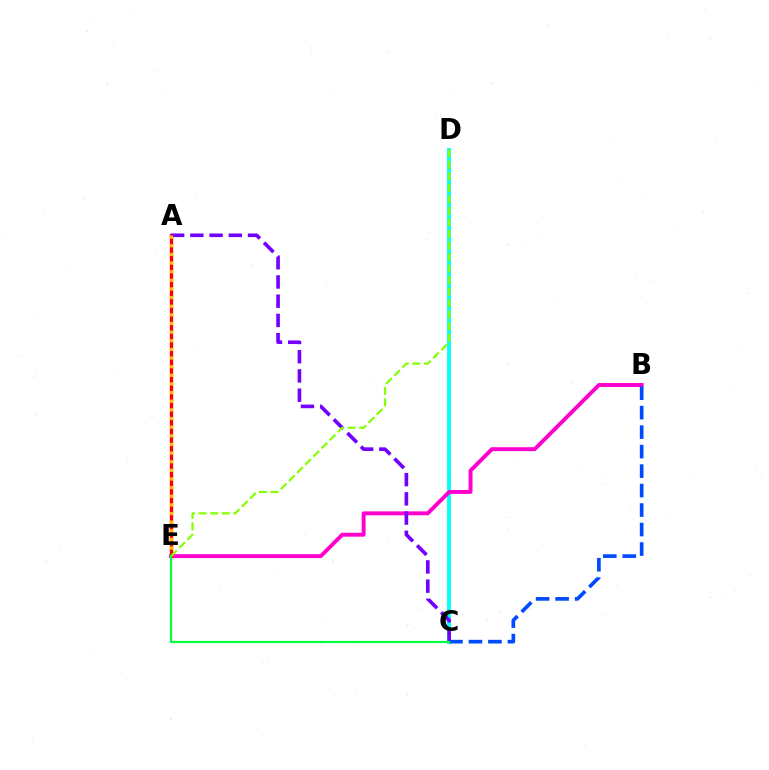{('C', 'D'): [{'color': '#00fff6', 'line_style': 'solid', 'thickness': 2.79}], ('B', 'E'): [{'color': '#ff00cf', 'line_style': 'solid', 'thickness': 2.82}], ('A', 'E'): [{'color': '#ff0000', 'line_style': 'solid', 'thickness': 2.41}, {'color': '#ffbd00', 'line_style': 'dotted', 'thickness': 2.35}], ('A', 'C'): [{'color': '#7200ff', 'line_style': 'dashed', 'thickness': 2.61}], ('D', 'E'): [{'color': '#84ff00', 'line_style': 'dashed', 'thickness': 1.57}], ('B', 'C'): [{'color': '#004bff', 'line_style': 'dashed', 'thickness': 2.65}], ('C', 'E'): [{'color': '#00ff39', 'line_style': 'solid', 'thickness': 1.55}]}